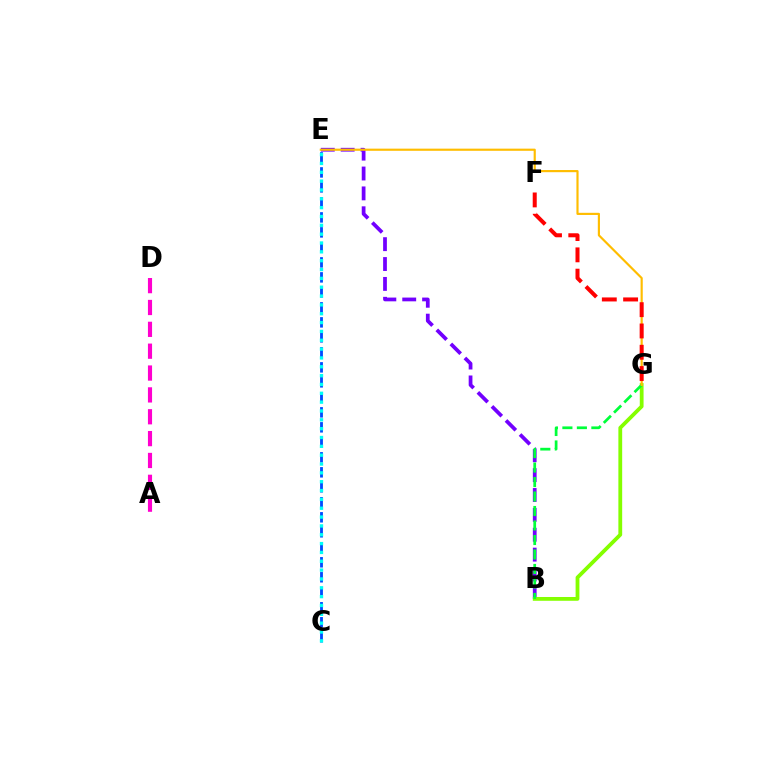{('C', 'E'): [{'color': '#004bff', 'line_style': 'dashed', 'thickness': 2.04}, {'color': '#00fff6', 'line_style': 'dotted', 'thickness': 2.4}], ('B', 'E'): [{'color': '#7200ff', 'line_style': 'dashed', 'thickness': 2.7}], ('A', 'D'): [{'color': '#ff00cf', 'line_style': 'dashed', 'thickness': 2.97}], ('B', 'G'): [{'color': '#84ff00', 'line_style': 'solid', 'thickness': 2.73}, {'color': '#00ff39', 'line_style': 'dashed', 'thickness': 1.97}], ('E', 'G'): [{'color': '#ffbd00', 'line_style': 'solid', 'thickness': 1.56}], ('F', 'G'): [{'color': '#ff0000', 'line_style': 'dashed', 'thickness': 2.89}]}